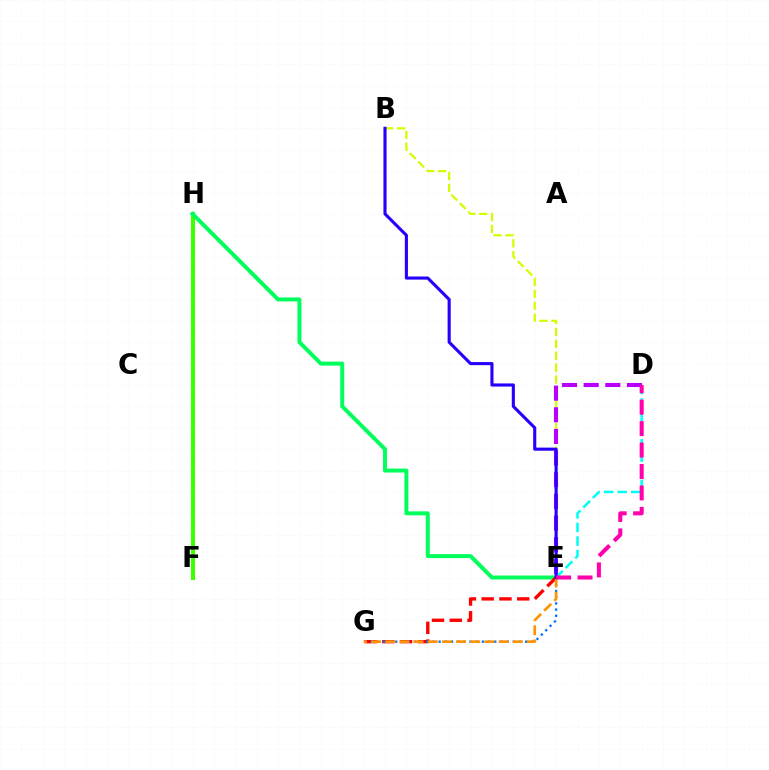{('B', 'E'): [{'color': '#d1ff00', 'line_style': 'dashed', 'thickness': 1.62}, {'color': '#2500ff', 'line_style': 'solid', 'thickness': 2.24}], ('F', 'H'): [{'color': '#3dff00', 'line_style': 'solid', 'thickness': 2.93}], ('D', 'E'): [{'color': '#b900ff', 'line_style': 'dashed', 'thickness': 2.94}, {'color': '#00fff6', 'line_style': 'dashed', 'thickness': 1.84}, {'color': '#ff00ac', 'line_style': 'dashed', 'thickness': 2.91}], ('E', 'H'): [{'color': '#00ff5c', 'line_style': 'solid', 'thickness': 2.85}], ('E', 'G'): [{'color': '#ff0000', 'line_style': 'dashed', 'thickness': 2.41}, {'color': '#0074ff', 'line_style': 'dotted', 'thickness': 1.68}, {'color': '#ff9400', 'line_style': 'dashed', 'thickness': 1.93}]}